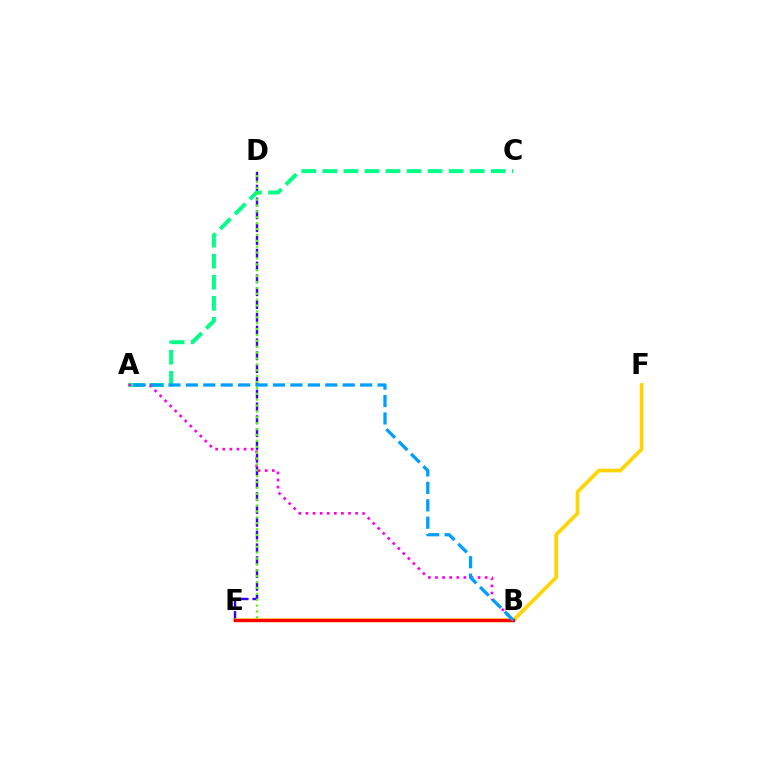{('D', 'E'): [{'color': '#3700ff', 'line_style': 'dashed', 'thickness': 1.74}, {'color': '#4fff00', 'line_style': 'dotted', 'thickness': 1.6}], ('A', 'C'): [{'color': '#00ff86', 'line_style': 'dashed', 'thickness': 2.86}], ('E', 'F'): [{'color': '#ffd500', 'line_style': 'solid', 'thickness': 2.65}], ('A', 'B'): [{'color': '#ff00ed', 'line_style': 'dotted', 'thickness': 1.93}, {'color': '#009eff', 'line_style': 'dashed', 'thickness': 2.37}], ('B', 'E'): [{'color': '#ff0000', 'line_style': 'solid', 'thickness': 2.41}]}